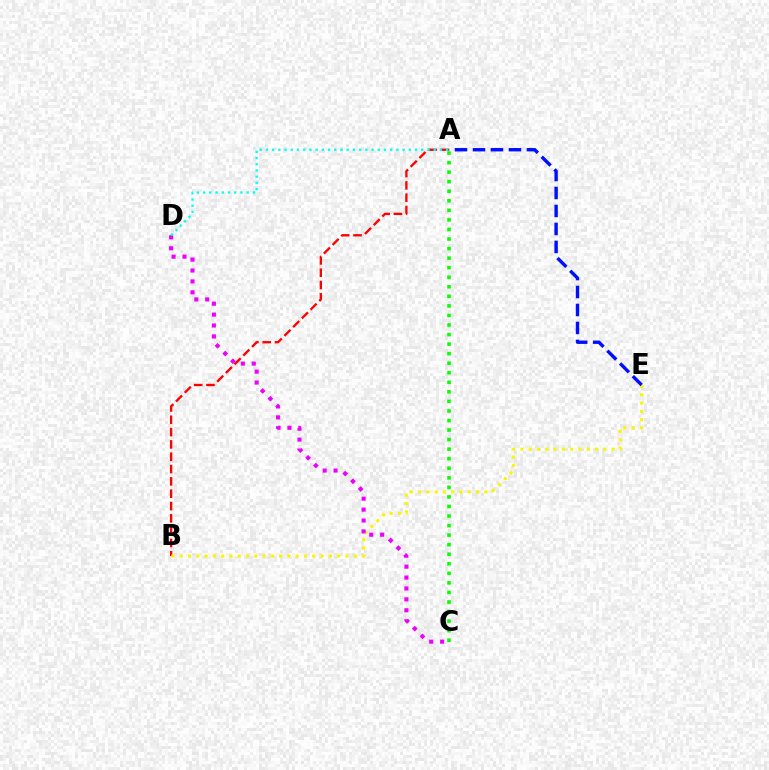{('A', 'B'): [{'color': '#ff0000', 'line_style': 'dashed', 'thickness': 1.67}], ('B', 'E'): [{'color': '#fcf500', 'line_style': 'dotted', 'thickness': 2.25}], ('C', 'D'): [{'color': '#ee00ff', 'line_style': 'dotted', 'thickness': 2.96}], ('A', 'D'): [{'color': '#00fff6', 'line_style': 'dotted', 'thickness': 1.69}], ('A', 'E'): [{'color': '#0010ff', 'line_style': 'dashed', 'thickness': 2.44}], ('A', 'C'): [{'color': '#08ff00', 'line_style': 'dotted', 'thickness': 2.6}]}